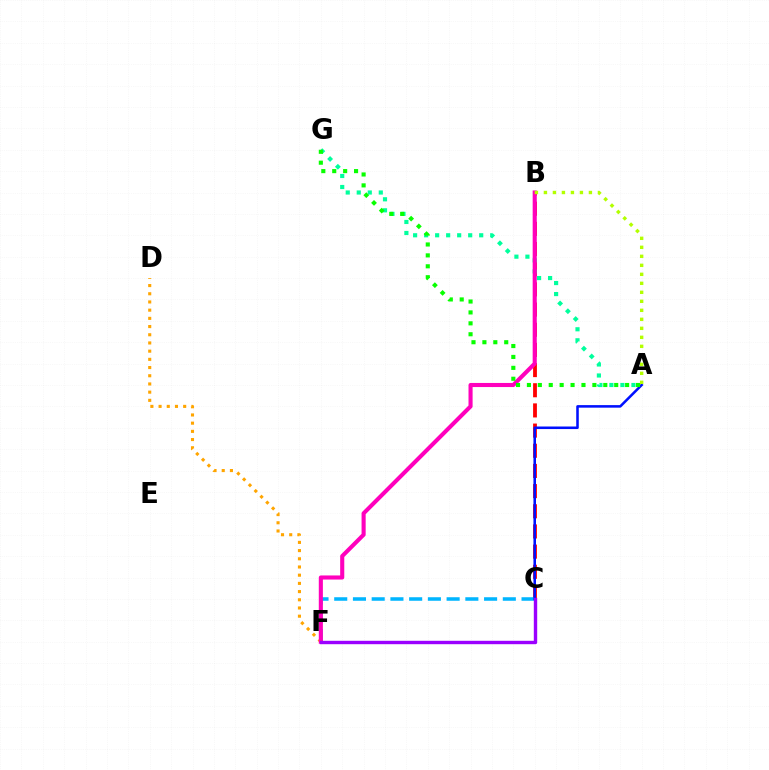{('D', 'F'): [{'color': '#ffa500', 'line_style': 'dotted', 'thickness': 2.23}], ('B', 'C'): [{'color': '#ff0000', 'line_style': 'dashed', 'thickness': 2.74}], ('C', 'F'): [{'color': '#00b5ff', 'line_style': 'dashed', 'thickness': 2.54}, {'color': '#9b00ff', 'line_style': 'solid', 'thickness': 2.45}], ('A', 'G'): [{'color': '#00ff9d', 'line_style': 'dotted', 'thickness': 2.99}, {'color': '#08ff00', 'line_style': 'dotted', 'thickness': 2.96}], ('A', 'C'): [{'color': '#0010ff', 'line_style': 'solid', 'thickness': 1.84}], ('B', 'F'): [{'color': '#ff00bd', 'line_style': 'solid', 'thickness': 2.95}], ('A', 'B'): [{'color': '#b3ff00', 'line_style': 'dotted', 'thickness': 2.45}]}